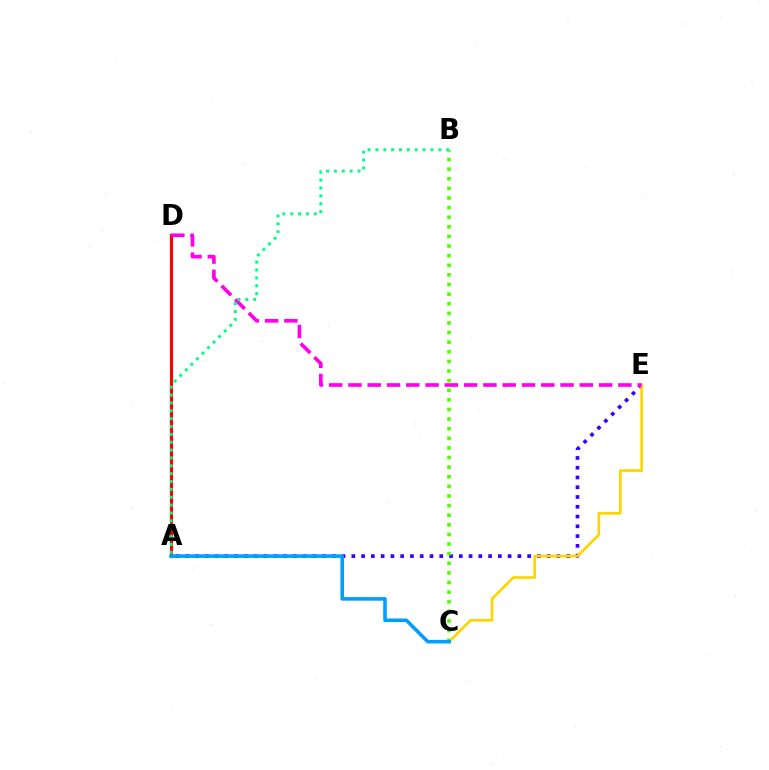{('A', 'D'): [{'color': '#ff0000', 'line_style': 'solid', 'thickness': 2.24}], ('A', 'E'): [{'color': '#3700ff', 'line_style': 'dotted', 'thickness': 2.65}], ('B', 'C'): [{'color': '#4fff00', 'line_style': 'dotted', 'thickness': 2.61}], ('C', 'E'): [{'color': '#ffd500', 'line_style': 'solid', 'thickness': 1.94}], ('D', 'E'): [{'color': '#ff00ed', 'line_style': 'dashed', 'thickness': 2.62}], ('A', 'C'): [{'color': '#009eff', 'line_style': 'solid', 'thickness': 2.57}], ('A', 'B'): [{'color': '#00ff86', 'line_style': 'dotted', 'thickness': 2.14}]}